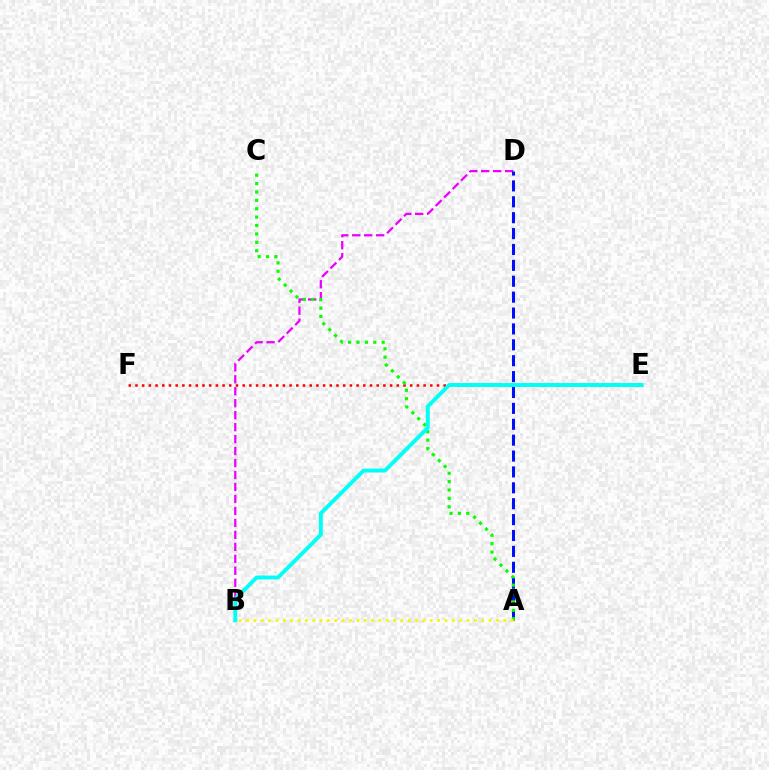{('E', 'F'): [{'color': '#ff0000', 'line_style': 'dotted', 'thickness': 1.82}], ('B', 'D'): [{'color': '#ee00ff', 'line_style': 'dashed', 'thickness': 1.63}], ('A', 'D'): [{'color': '#0010ff', 'line_style': 'dashed', 'thickness': 2.16}], ('A', 'C'): [{'color': '#08ff00', 'line_style': 'dotted', 'thickness': 2.28}], ('B', 'E'): [{'color': '#00fff6', 'line_style': 'solid', 'thickness': 2.81}], ('A', 'B'): [{'color': '#fcf500', 'line_style': 'dotted', 'thickness': 2.0}]}